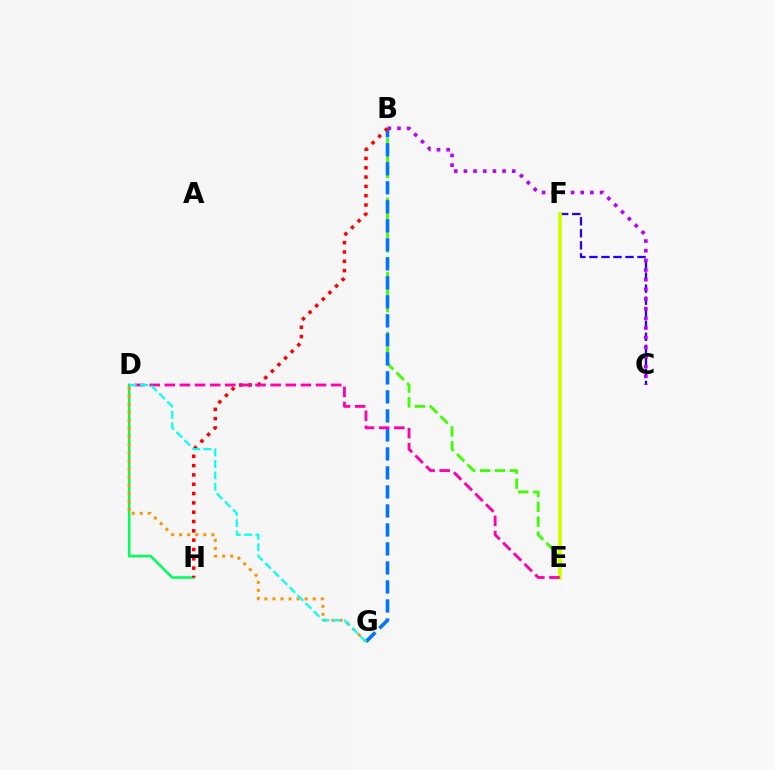{('C', 'F'): [{'color': '#2500ff', 'line_style': 'dashed', 'thickness': 1.63}], ('D', 'H'): [{'color': '#00ff5c', 'line_style': 'solid', 'thickness': 1.85}], ('B', 'E'): [{'color': '#3dff00', 'line_style': 'dashed', 'thickness': 2.02}], ('B', 'C'): [{'color': '#b900ff', 'line_style': 'dotted', 'thickness': 2.63}], ('E', 'F'): [{'color': '#d1ff00', 'line_style': 'solid', 'thickness': 2.76}], ('B', 'G'): [{'color': '#0074ff', 'line_style': 'dashed', 'thickness': 2.58}], ('B', 'H'): [{'color': '#ff0000', 'line_style': 'dotted', 'thickness': 2.53}], ('D', 'E'): [{'color': '#ff00ac', 'line_style': 'dashed', 'thickness': 2.05}], ('D', 'G'): [{'color': '#ff9400', 'line_style': 'dotted', 'thickness': 2.19}, {'color': '#00fff6', 'line_style': 'dashed', 'thickness': 1.54}]}